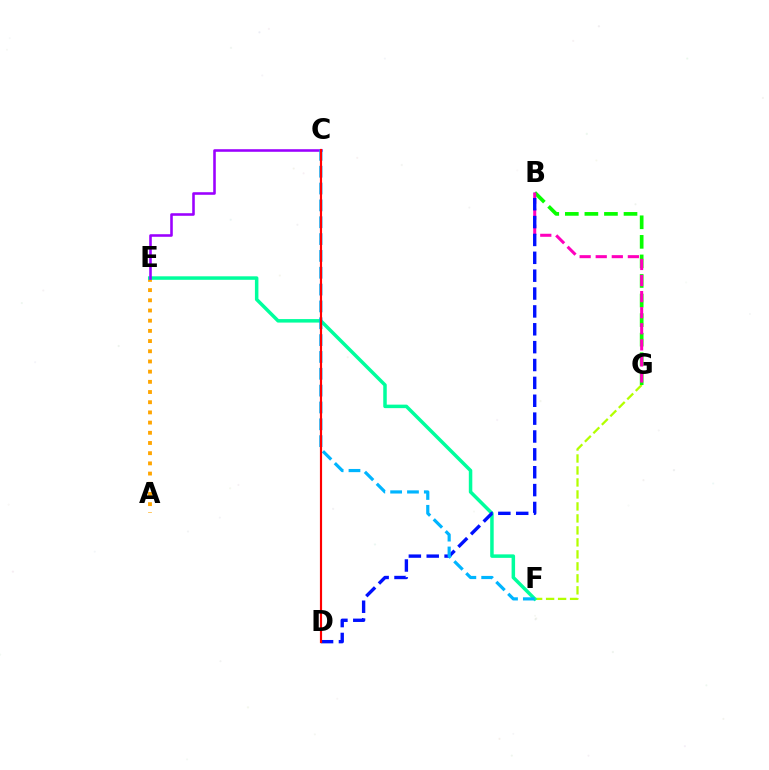{('F', 'G'): [{'color': '#b3ff00', 'line_style': 'dashed', 'thickness': 1.63}], ('A', 'E'): [{'color': '#ffa500', 'line_style': 'dotted', 'thickness': 2.77}], ('B', 'G'): [{'color': '#08ff00', 'line_style': 'dashed', 'thickness': 2.66}, {'color': '#ff00bd', 'line_style': 'dashed', 'thickness': 2.18}], ('E', 'F'): [{'color': '#00ff9d', 'line_style': 'solid', 'thickness': 2.52}], ('C', 'E'): [{'color': '#9b00ff', 'line_style': 'solid', 'thickness': 1.86}], ('B', 'D'): [{'color': '#0010ff', 'line_style': 'dashed', 'thickness': 2.43}], ('C', 'F'): [{'color': '#00b5ff', 'line_style': 'dashed', 'thickness': 2.29}], ('C', 'D'): [{'color': '#ff0000', 'line_style': 'solid', 'thickness': 1.56}]}